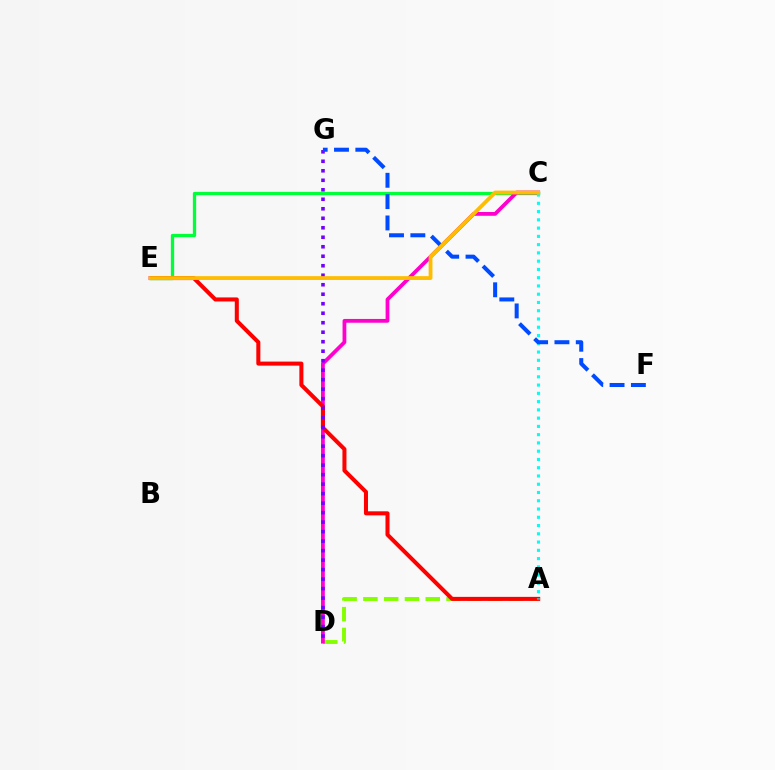{('C', 'E'): [{'color': '#00ff39', 'line_style': 'solid', 'thickness': 2.38}, {'color': '#ffbd00', 'line_style': 'solid', 'thickness': 2.74}], ('A', 'D'): [{'color': '#84ff00', 'line_style': 'dashed', 'thickness': 2.82}], ('C', 'D'): [{'color': '#ff00cf', 'line_style': 'solid', 'thickness': 2.72}], ('A', 'E'): [{'color': '#ff0000', 'line_style': 'solid', 'thickness': 2.91}], ('D', 'G'): [{'color': '#7200ff', 'line_style': 'dotted', 'thickness': 2.58}], ('A', 'C'): [{'color': '#00fff6', 'line_style': 'dotted', 'thickness': 2.24}], ('F', 'G'): [{'color': '#004bff', 'line_style': 'dashed', 'thickness': 2.9}]}